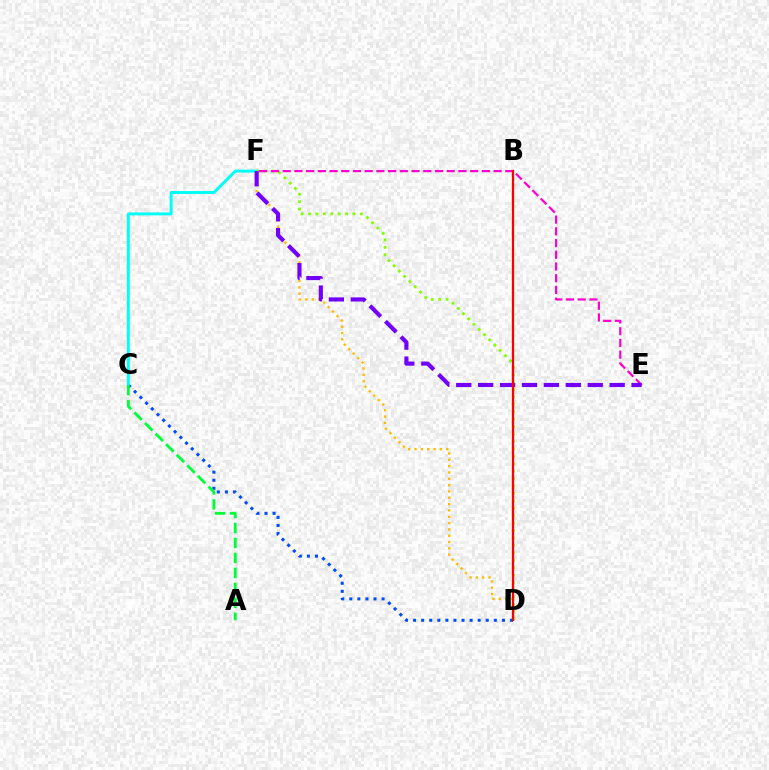{('C', 'D'): [{'color': '#004bff', 'line_style': 'dotted', 'thickness': 2.19}], ('D', 'F'): [{'color': '#ffbd00', 'line_style': 'dotted', 'thickness': 1.72}, {'color': '#84ff00', 'line_style': 'dotted', 'thickness': 2.02}], ('C', 'F'): [{'color': '#00fff6', 'line_style': 'solid', 'thickness': 2.12}], ('E', 'F'): [{'color': '#ff00cf', 'line_style': 'dashed', 'thickness': 1.59}, {'color': '#7200ff', 'line_style': 'dashed', 'thickness': 2.98}], ('A', 'C'): [{'color': '#00ff39', 'line_style': 'dashed', 'thickness': 2.03}], ('B', 'D'): [{'color': '#ff0000', 'line_style': 'solid', 'thickness': 1.62}]}